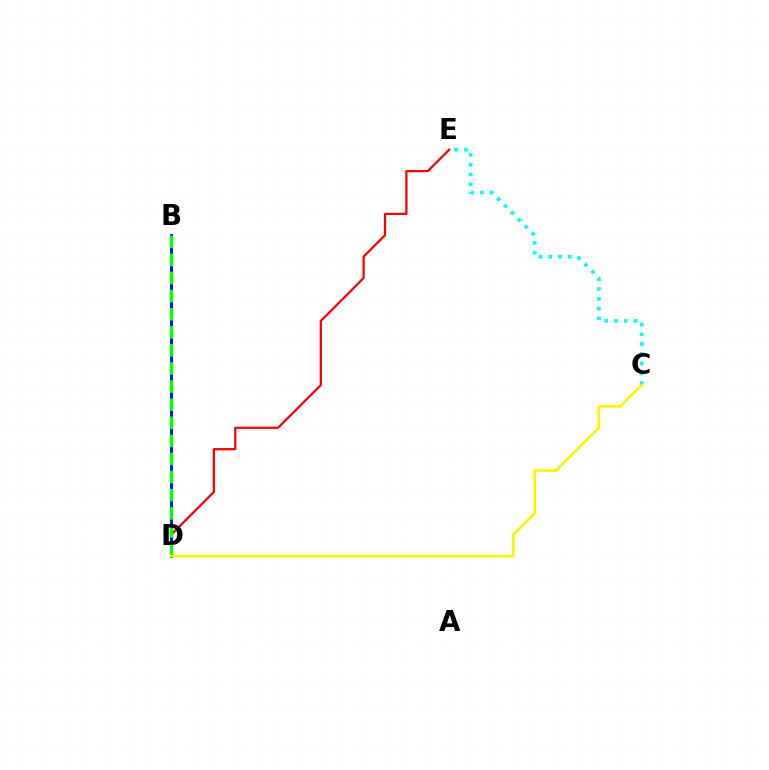{('B', 'D'): [{'color': '#ee00ff', 'line_style': 'dotted', 'thickness': 2.16}, {'color': '#0010ff', 'line_style': 'solid', 'thickness': 2.14}, {'color': '#08ff00', 'line_style': 'dashed', 'thickness': 2.46}], ('D', 'E'): [{'color': '#ff0000', 'line_style': 'solid', 'thickness': 1.63}], ('C', 'E'): [{'color': '#00fff6', 'line_style': 'dotted', 'thickness': 2.66}], ('C', 'D'): [{'color': '#fcf500', 'line_style': 'solid', 'thickness': 1.92}]}